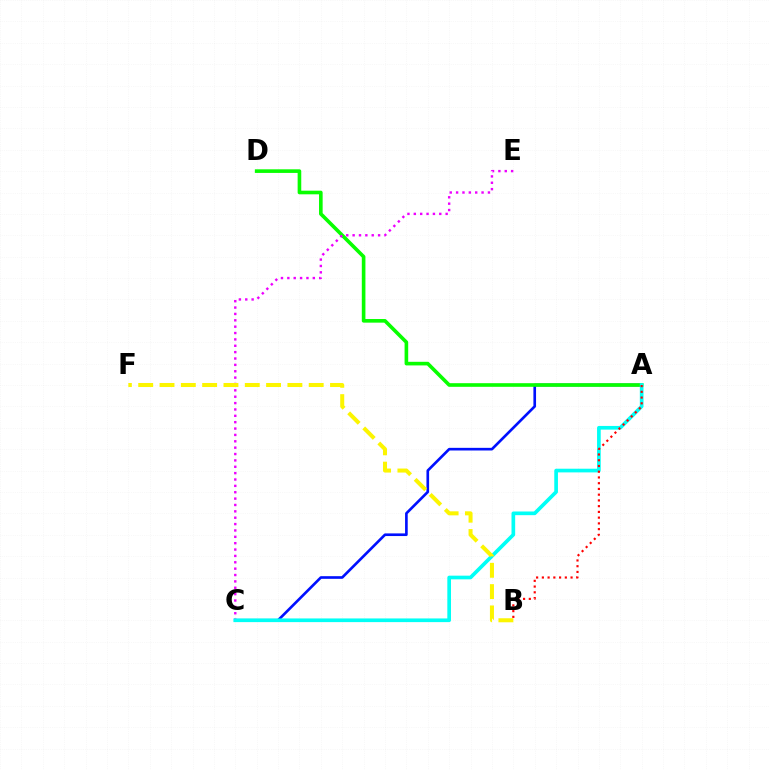{('A', 'C'): [{'color': '#0010ff', 'line_style': 'solid', 'thickness': 1.91}, {'color': '#00fff6', 'line_style': 'solid', 'thickness': 2.65}], ('A', 'D'): [{'color': '#08ff00', 'line_style': 'solid', 'thickness': 2.61}], ('C', 'E'): [{'color': '#ee00ff', 'line_style': 'dotted', 'thickness': 1.73}], ('B', 'F'): [{'color': '#fcf500', 'line_style': 'dashed', 'thickness': 2.9}], ('A', 'B'): [{'color': '#ff0000', 'line_style': 'dotted', 'thickness': 1.56}]}